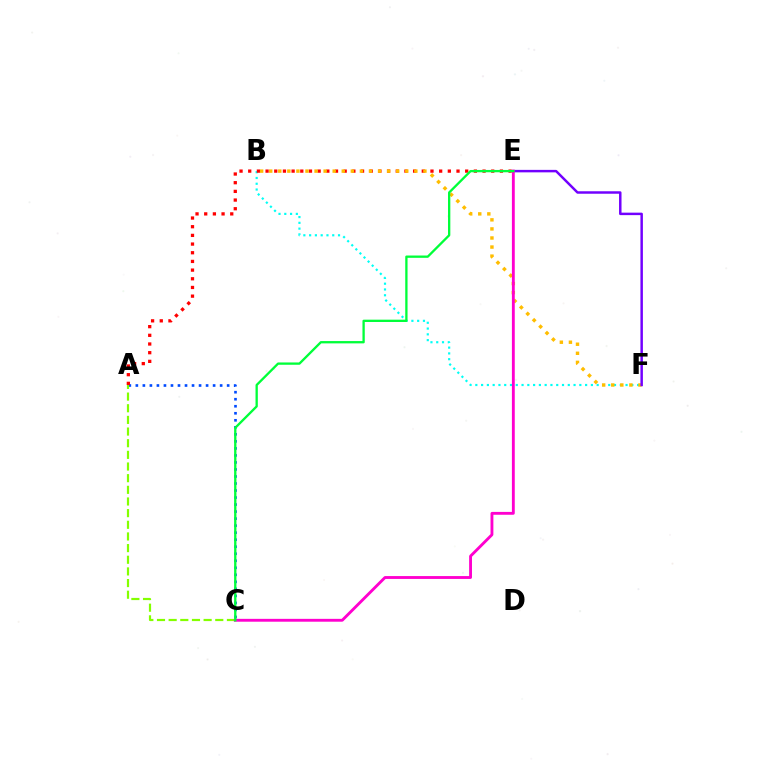{('B', 'F'): [{'color': '#00fff6', 'line_style': 'dotted', 'thickness': 1.57}, {'color': '#ffbd00', 'line_style': 'dotted', 'thickness': 2.46}], ('A', 'C'): [{'color': '#004bff', 'line_style': 'dotted', 'thickness': 1.91}, {'color': '#84ff00', 'line_style': 'dashed', 'thickness': 1.58}], ('A', 'E'): [{'color': '#ff0000', 'line_style': 'dotted', 'thickness': 2.36}], ('E', 'F'): [{'color': '#7200ff', 'line_style': 'solid', 'thickness': 1.78}], ('C', 'E'): [{'color': '#ff00cf', 'line_style': 'solid', 'thickness': 2.06}, {'color': '#00ff39', 'line_style': 'solid', 'thickness': 1.66}]}